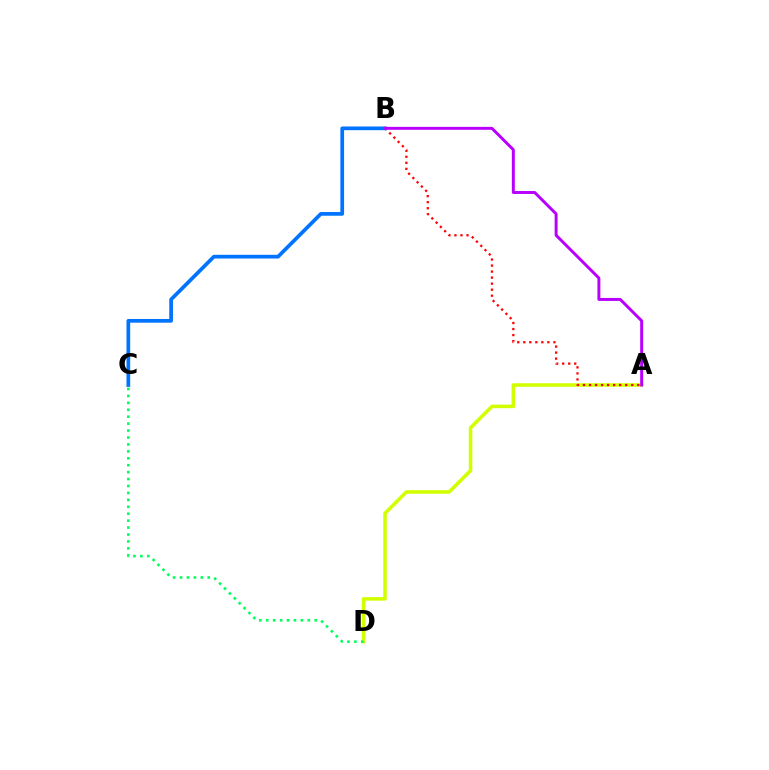{('A', 'D'): [{'color': '#d1ff00', 'line_style': 'solid', 'thickness': 2.56}], ('C', 'D'): [{'color': '#00ff5c', 'line_style': 'dotted', 'thickness': 1.88}], ('A', 'B'): [{'color': '#ff0000', 'line_style': 'dotted', 'thickness': 1.64}, {'color': '#b900ff', 'line_style': 'solid', 'thickness': 2.13}], ('B', 'C'): [{'color': '#0074ff', 'line_style': 'solid', 'thickness': 2.67}]}